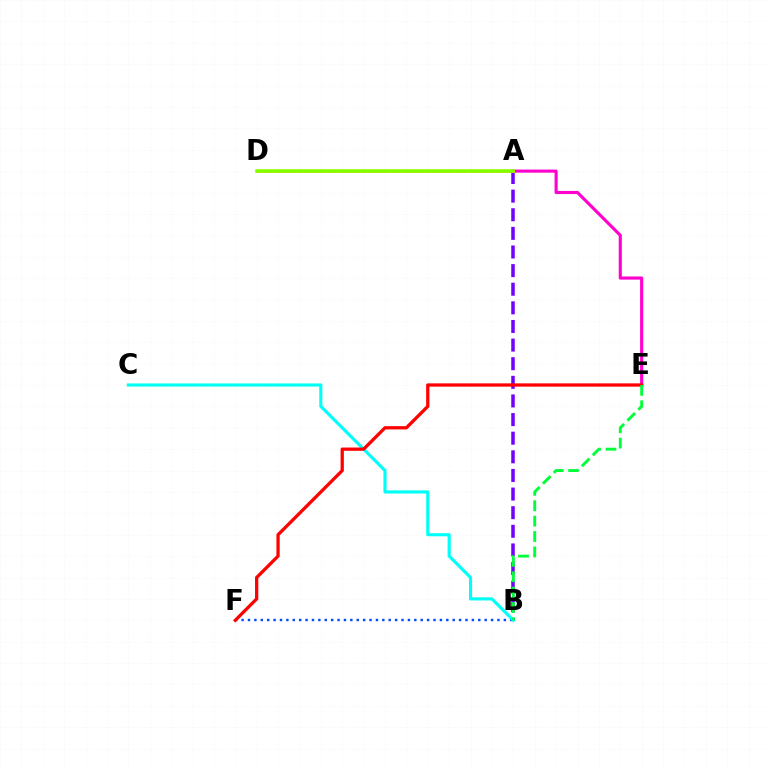{('B', 'F'): [{'color': '#004bff', 'line_style': 'dotted', 'thickness': 1.74}], ('A', 'E'): [{'color': '#ff00cf', 'line_style': 'solid', 'thickness': 2.24}], ('A', 'B'): [{'color': '#7200ff', 'line_style': 'dashed', 'thickness': 2.53}], ('B', 'C'): [{'color': '#00fff6', 'line_style': 'solid', 'thickness': 2.26}], ('E', 'F'): [{'color': '#ff0000', 'line_style': 'solid', 'thickness': 2.36}], ('A', 'D'): [{'color': '#ffbd00', 'line_style': 'solid', 'thickness': 2.0}, {'color': '#84ff00', 'line_style': 'solid', 'thickness': 2.56}], ('B', 'E'): [{'color': '#00ff39', 'line_style': 'dashed', 'thickness': 2.09}]}